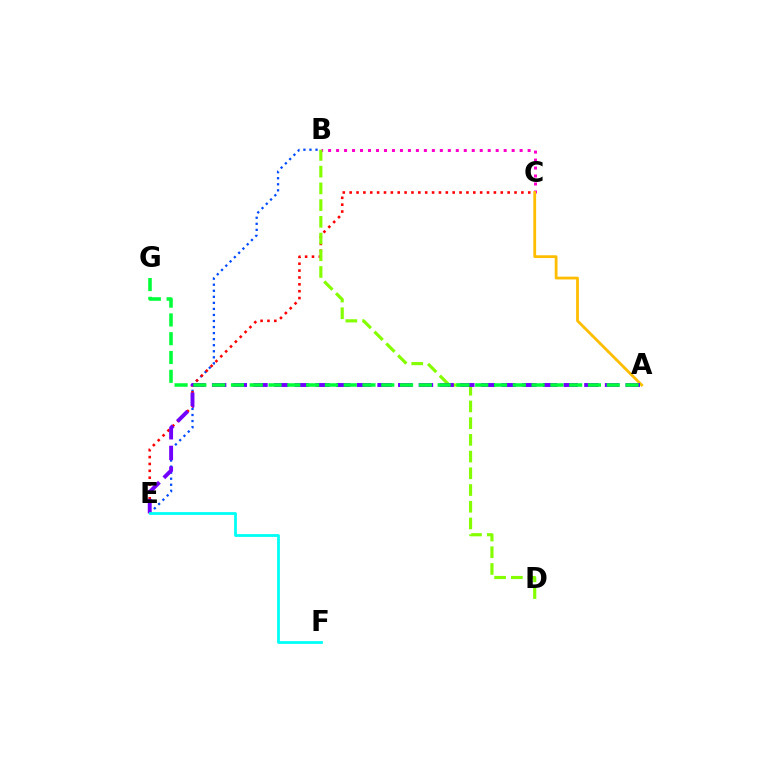{('B', 'C'): [{'color': '#ff00cf', 'line_style': 'dotted', 'thickness': 2.17}], ('B', 'E'): [{'color': '#004bff', 'line_style': 'dotted', 'thickness': 1.64}], ('C', 'E'): [{'color': '#ff0000', 'line_style': 'dotted', 'thickness': 1.87}], ('B', 'D'): [{'color': '#84ff00', 'line_style': 'dashed', 'thickness': 2.27}], ('A', 'C'): [{'color': '#ffbd00', 'line_style': 'solid', 'thickness': 2.0}], ('A', 'E'): [{'color': '#7200ff', 'line_style': 'dashed', 'thickness': 2.81}], ('A', 'G'): [{'color': '#00ff39', 'line_style': 'dashed', 'thickness': 2.55}], ('E', 'F'): [{'color': '#00fff6', 'line_style': 'solid', 'thickness': 2.01}]}